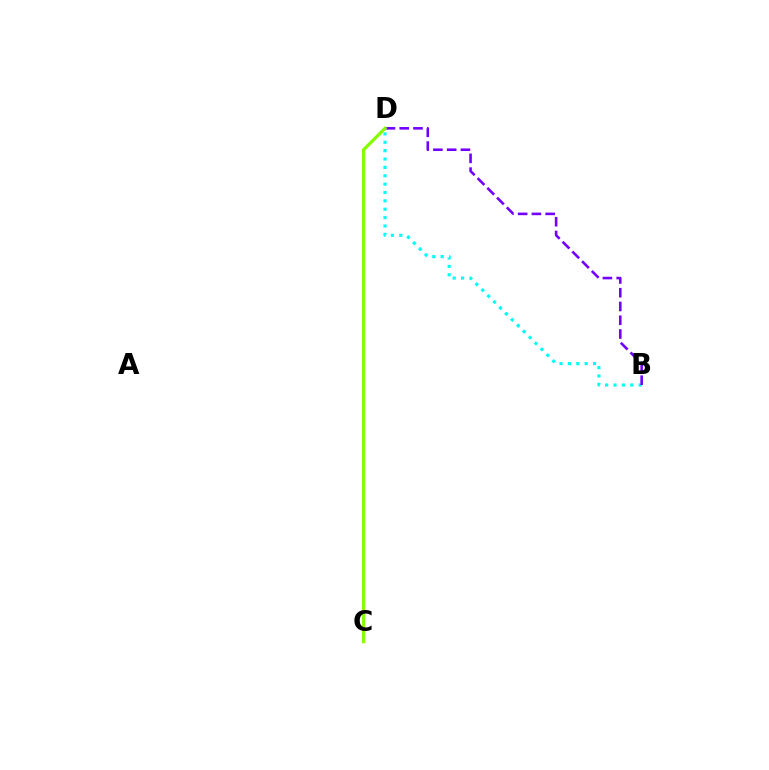{('B', 'D'): [{'color': '#00fff6', 'line_style': 'dotted', 'thickness': 2.27}, {'color': '#7200ff', 'line_style': 'dashed', 'thickness': 1.87}], ('C', 'D'): [{'color': '#ff0000', 'line_style': 'solid', 'thickness': 1.57}, {'color': '#84ff00', 'line_style': 'solid', 'thickness': 2.28}]}